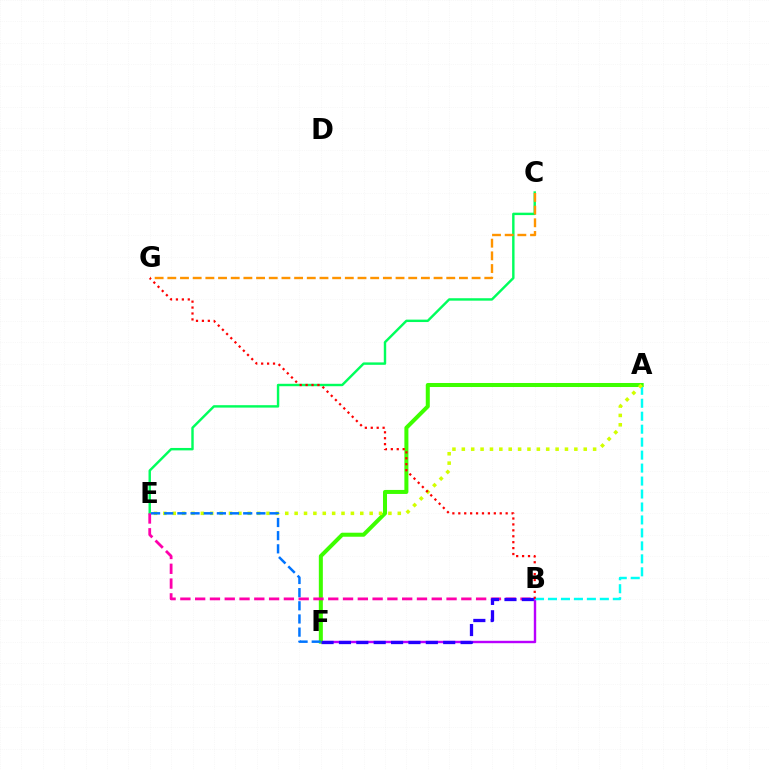{('C', 'E'): [{'color': '#00ff5c', 'line_style': 'solid', 'thickness': 1.74}], ('B', 'F'): [{'color': '#b900ff', 'line_style': 'solid', 'thickness': 1.73}, {'color': '#2500ff', 'line_style': 'dashed', 'thickness': 2.36}], ('A', 'B'): [{'color': '#00fff6', 'line_style': 'dashed', 'thickness': 1.76}], ('C', 'G'): [{'color': '#ff9400', 'line_style': 'dashed', 'thickness': 1.72}], ('A', 'F'): [{'color': '#3dff00', 'line_style': 'solid', 'thickness': 2.89}], ('A', 'E'): [{'color': '#d1ff00', 'line_style': 'dotted', 'thickness': 2.55}], ('B', 'E'): [{'color': '#ff00ac', 'line_style': 'dashed', 'thickness': 2.01}], ('B', 'G'): [{'color': '#ff0000', 'line_style': 'dotted', 'thickness': 1.61}], ('E', 'F'): [{'color': '#0074ff', 'line_style': 'dashed', 'thickness': 1.79}]}